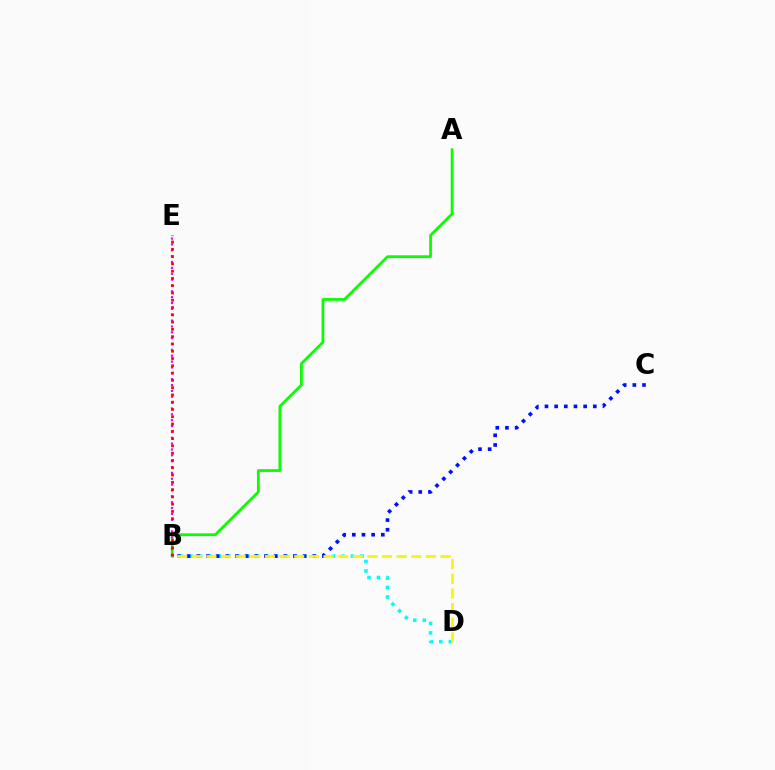{('A', 'B'): [{'color': '#08ff00', 'line_style': 'solid', 'thickness': 1.98}], ('B', 'D'): [{'color': '#00fff6', 'line_style': 'dotted', 'thickness': 2.58}, {'color': '#fcf500', 'line_style': 'dashed', 'thickness': 1.99}], ('B', 'C'): [{'color': '#0010ff', 'line_style': 'dotted', 'thickness': 2.63}], ('B', 'E'): [{'color': '#ee00ff', 'line_style': 'dotted', 'thickness': 1.59}, {'color': '#ff0000', 'line_style': 'dotted', 'thickness': 1.98}]}